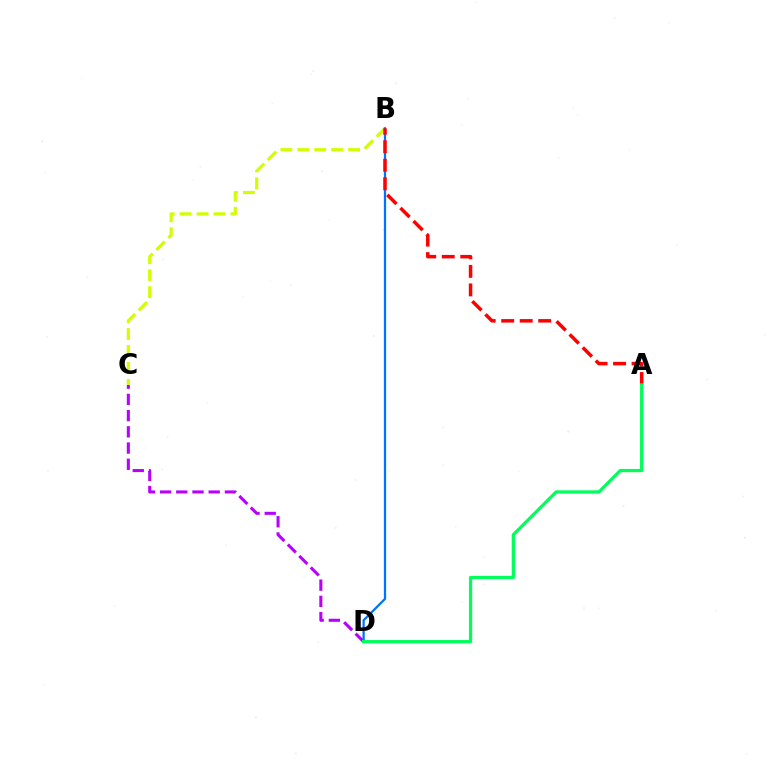{('B', 'C'): [{'color': '#d1ff00', 'line_style': 'dashed', 'thickness': 2.3}], ('C', 'D'): [{'color': '#b900ff', 'line_style': 'dashed', 'thickness': 2.2}], ('B', 'D'): [{'color': '#0074ff', 'line_style': 'solid', 'thickness': 1.63}], ('A', 'B'): [{'color': '#ff0000', 'line_style': 'dashed', 'thickness': 2.52}], ('A', 'D'): [{'color': '#00ff5c', 'line_style': 'solid', 'thickness': 2.33}]}